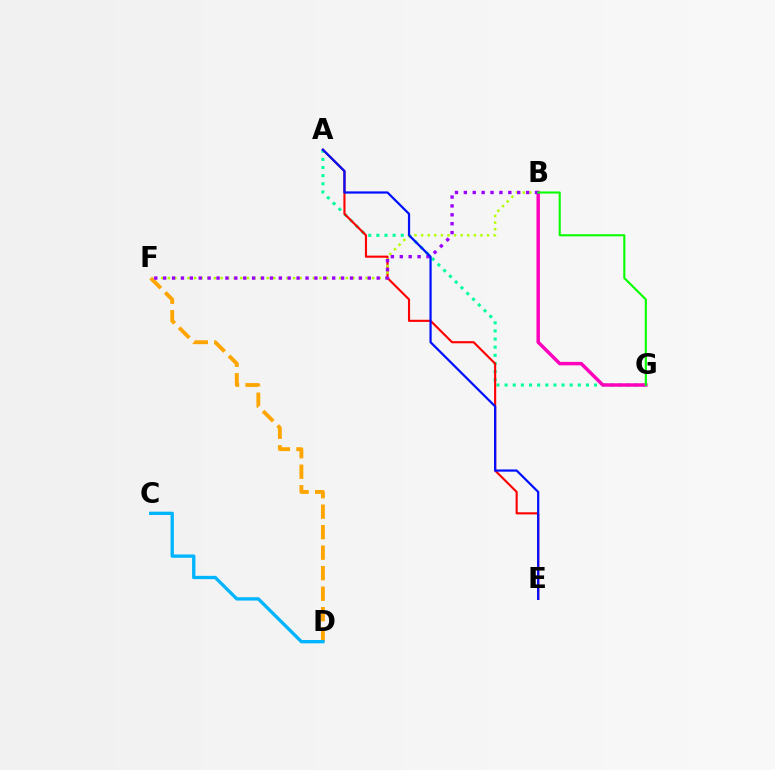{('D', 'F'): [{'color': '#ffa500', 'line_style': 'dashed', 'thickness': 2.78}], ('A', 'G'): [{'color': '#00ff9d', 'line_style': 'dotted', 'thickness': 2.21}], ('A', 'E'): [{'color': '#ff0000', 'line_style': 'solid', 'thickness': 1.53}, {'color': '#0010ff', 'line_style': 'solid', 'thickness': 1.6}], ('C', 'D'): [{'color': '#00b5ff', 'line_style': 'solid', 'thickness': 2.39}], ('B', 'G'): [{'color': '#ff00bd', 'line_style': 'solid', 'thickness': 2.5}, {'color': '#08ff00', 'line_style': 'solid', 'thickness': 1.51}], ('B', 'F'): [{'color': '#b3ff00', 'line_style': 'dotted', 'thickness': 1.79}, {'color': '#9b00ff', 'line_style': 'dotted', 'thickness': 2.42}]}